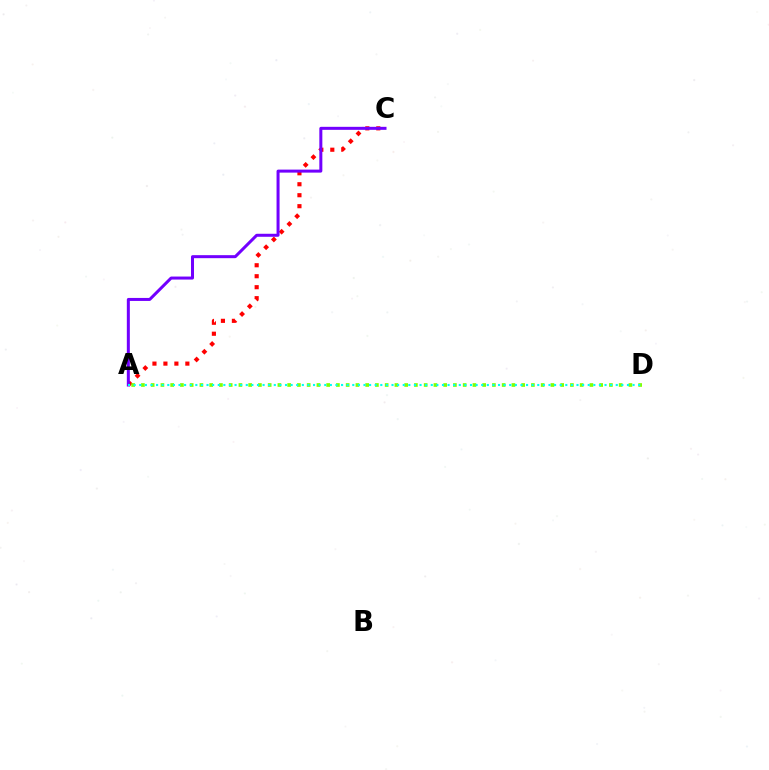{('A', 'C'): [{'color': '#ff0000', 'line_style': 'dotted', 'thickness': 2.98}, {'color': '#7200ff', 'line_style': 'solid', 'thickness': 2.17}], ('A', 'D'): [{'color': '#84ff00', 'line_style': 'dotted', 'thickness': 2.65}, {'color': '#00fff6', 'line_style': 'dotted', 'thickness': 1.52}]}